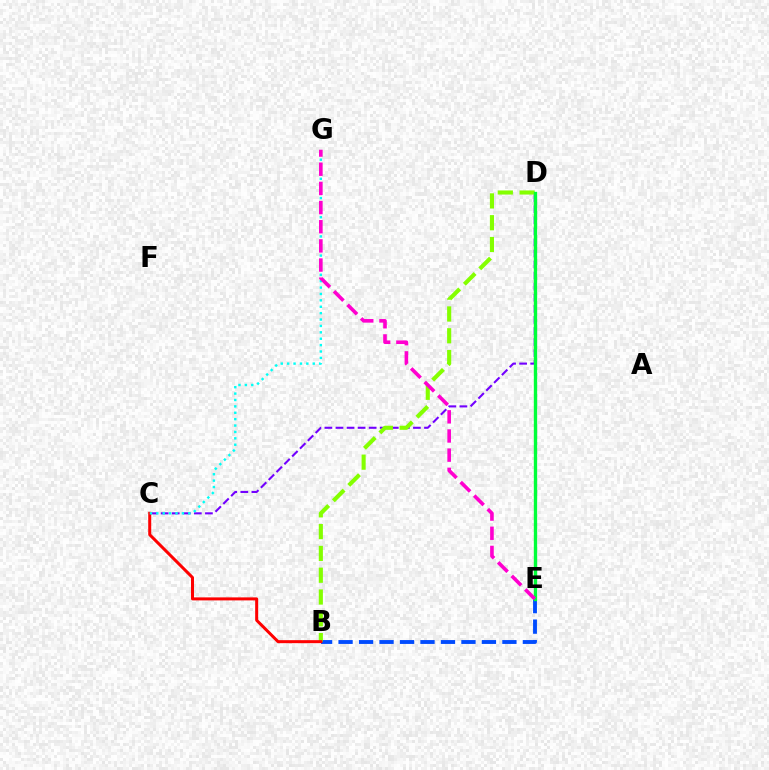{('D', 'E'): [{'color': '#ffbd00', 'line_style': 'dashed', 'thickness': 1.52}, {'color': '#00ff39', 'line_style': 'solid', 'thickness': 2.4}], ('B', 'E'): [{'color': '#004bff', 'line_style': 'dashed', 'thickness': 2.78}], ('C', 'D'): [{'color': '#7200ff', 'line_style': 'dashed', 'thickness': 1.5}], ('B', 'D'): [{'color': '#84ff00', 'line_style': 'dashed', 'thickness': 2.96}], ('B', 'C'): [{'color': '#ff0000', 'line_style': 'solid', 'thickness': 2.17}], ('C', 'G'): [{'color': '#00fff6', 'line_style': 'dotted', 'thickness': 1.74}], ('E', 'G'): [{'color': '#ff00cf', 'line_style': 'dashed', 'thickness': 2.6}]}